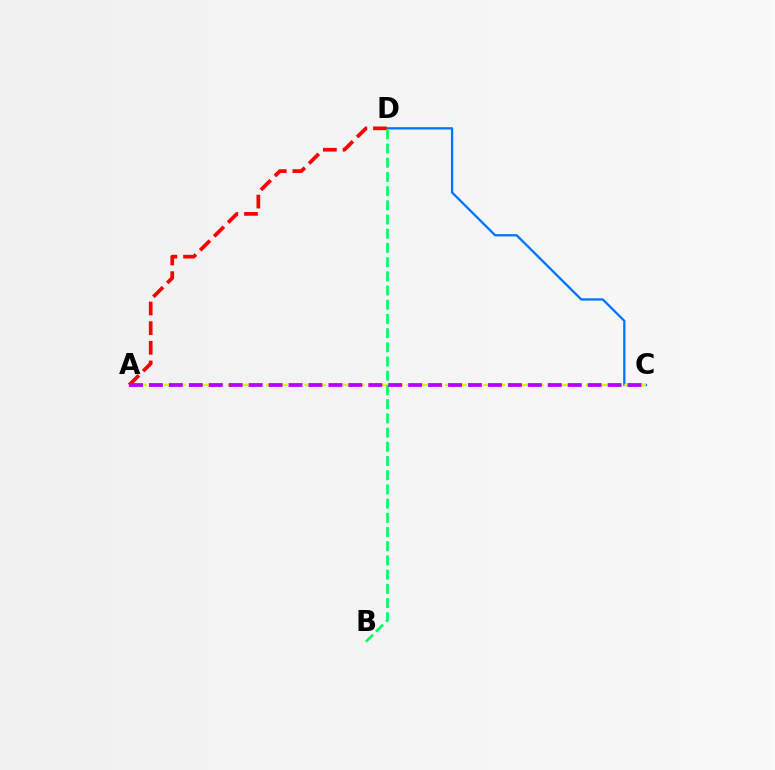{('C', 'D'): [{'color': '#0074ff', 'line_style': 'solid', 'thickness': 1.65}], ('A', 'D'): [{'color': '#ff0000', 'line_style': 'dashed', 'thickness': 2.67}], ('A', 'C'): [{'color': '#d1ff00', 'line_style': 'dashed', 'thickness': 1.74}, {'color': '#b900ff', 'line_style': 'dashed', 'thickness': 2.71}], ('B', 'D'): [{'color': '#00ff5c', 'line_style': 'dashed', 'thickness': 1.93}]}